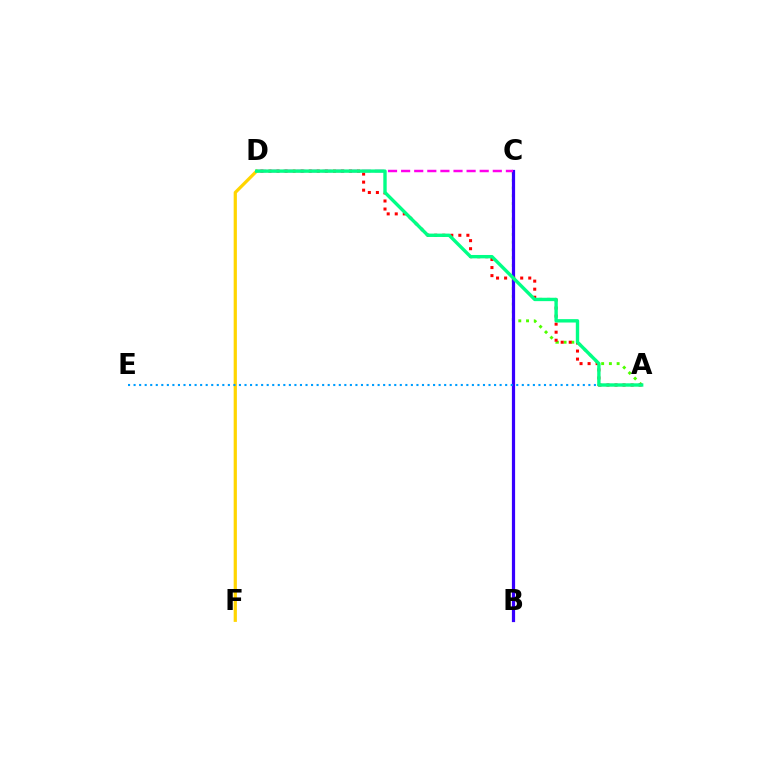{('D', 'F'): [{'color': '#ffd500', 'line_style': 'solid', 'thickness': 2.32}], ('A', 'C'): [{'color': '#4fff00', 'line_style': 'dotted', 'thickness': 2.1}], ('B', 'C'): [{'color': '#3700ff', 'line_style': 'solid', 'thickness': 2.31}], ('A', 'D'): [{'color': '#ff0000', 'line_style': 'dotted', 'thickness': 2.19}, {'color': '#00ff86', 'line_style': 'solid', 'thickness': 2.44}], ('A', 'E'): [{'color': '#009eff', 'line_style': 'dotted', 'thickness': 1.51}], ('C', 'D'): [{'color': '#ff00ed', 'line_style': 'dashed', 'thickness': 1.78}]}